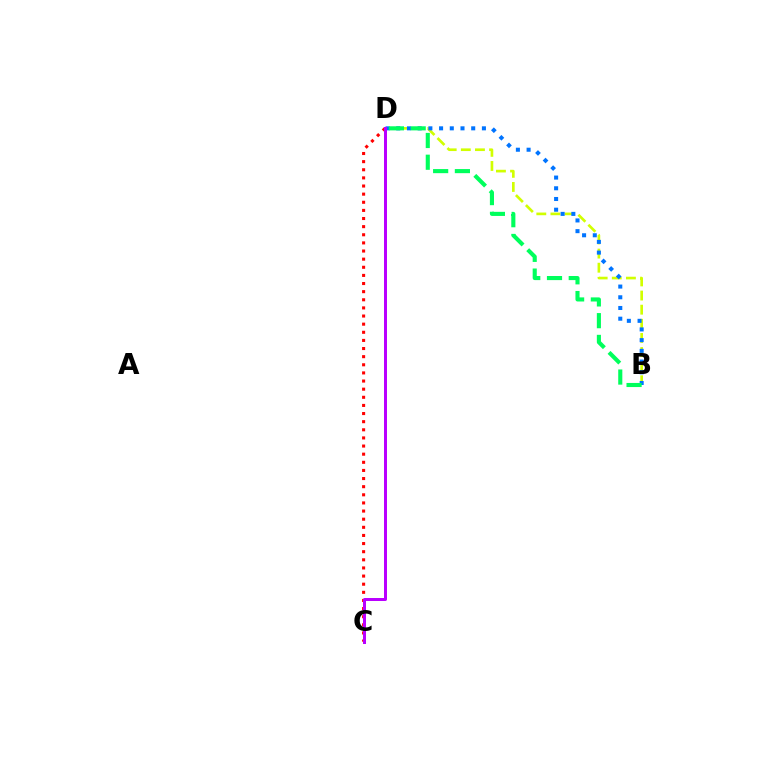{('B', 'D'): [{'color': '#d1ff00', 'line_style': 'dashed', 'thickness': 1.92}, {'color': '#0074ff', 'line_style': 'dotted', 'thickness': 2.91}, {'color': '#00ff5c', 'line_style': 'dashed', 'thickness': 2.95}], ('C', 'D'): [{'color': '#ff0000', 'line_style': 'dotted', 'thickness': 2.21}, {'color': '#b900ff', 'line_style': 'solid', 'thickness': 2.16}]}